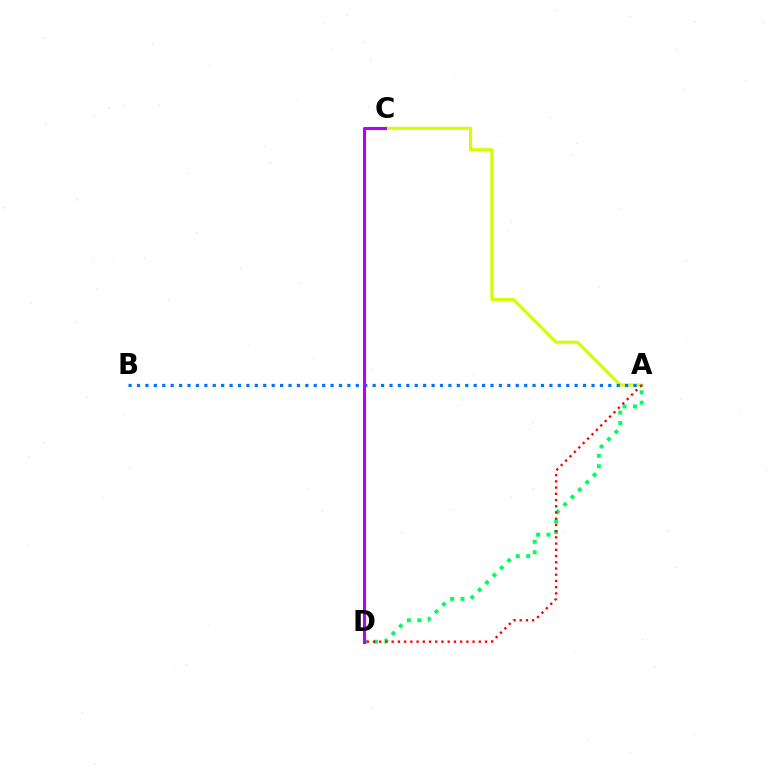{('A', 'D'): [{'color': '#00ff5c', 'line_style': 'dotted', 'thickness': 2.83}, {'color': '#ff0000', 'line_style': 'dotted', 'thickness': 1.69}], ('A', 'C'): [{'color': '#d1ff00', 'line_style': 'solid', 'thickness': 2.23}], ('A', 'B'): [{'color': '#0074ff', 'line_style': 'dotted', 'thickness': 2.29}], ('C', 'D'): [{'color': '#b900ff', 'line_style': 'solid', 'thickness': 2.23}]}